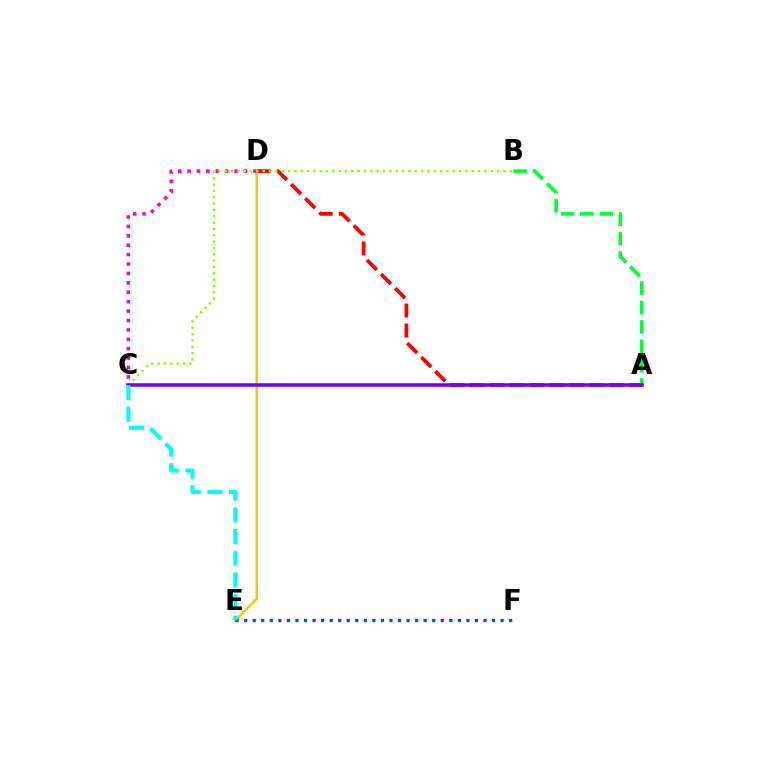{('A', 'D'): [{'color': '#ff0000', 'line_style': 'dashed', 'thickness': 2.71}], ('D', 'E'): [{'color': '#ffbd00', 'line_style': 'solid', 'thickness': 1.66}], ('C', 'D'): [{'color': '#ff00cf', 'line_style': 'dotted', 'thickness': 2.56}], ('A', 'B'): [{'color': '#00ff39', 'line_style': 'dashed', 'thickness': 2.64}], ('B', 'C'): [{'color': '#84ff00', 'line_style': 'dotted', 'thickness': 1.72}], ('A', 'C'): [{'color': '#7200ff', 'line_style': 'solid', 'thickness': 2.55}], ('E', 'F'): [{'color': '#004bff', 'line_style': 'dotted', 'thickness': 2.32}], ('C', 'E'): [{'color': '#00fff6', 'line_style': 'dashed', 'thickness': 2.94}]}